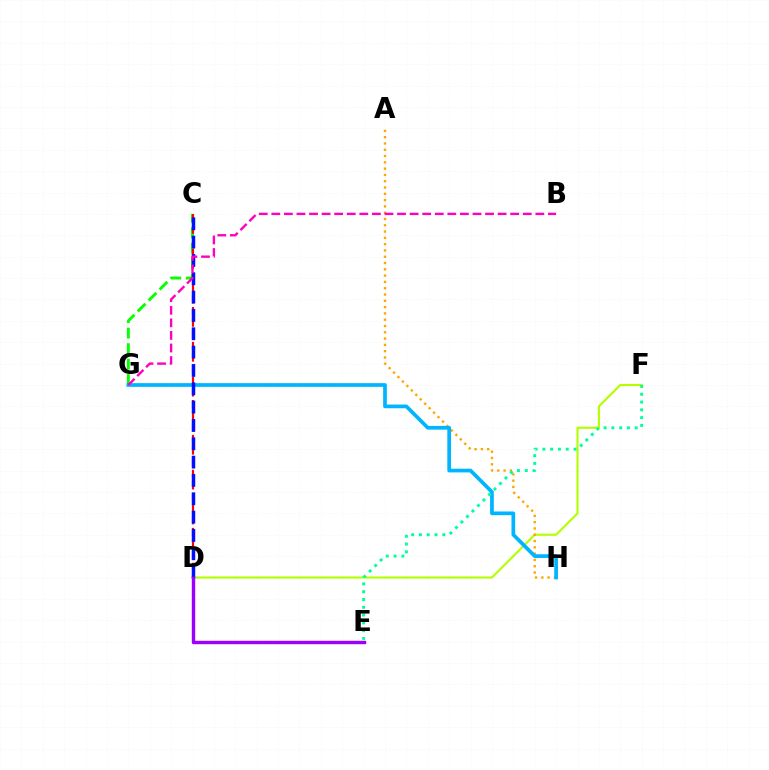{('C', 'G'): [{'color': '#08ff00', 'line_style': 'dashed', 'thickness': 2.1}], ('D', 'F'): [{'color': '#b3ff00', 'line_style': 'solid', 'thickness': 1.53}], ('C', 'D'): [{'color': '#ff0000', 'line_style': 'dashed', 'thickness': 1.58}, {'color': '#0010ff', 'line_style': 'dashed', 'thickness': 2.49}], ('A', 'H'): [{'color': '#ffa500', 'line_style': 'dotted', 'thickness': 1.71}], ('G', 'H'): [{'color': '#00b5ff', 'line_style': 'solid', 'thickness': 2.67}], ('B', 'G'): [{'color': '#ff00bd', 'line_style': 'dashed', 'thickness': 1.71}], ('D', 'E'): [{'color': '#9b00ff', 'line_style': 'solid', 'thickness': 2.46}], ('E', 'F'): [{'color': '#00ff9d', 'line_style': 'dotted', 'thickness': 2.12}]}